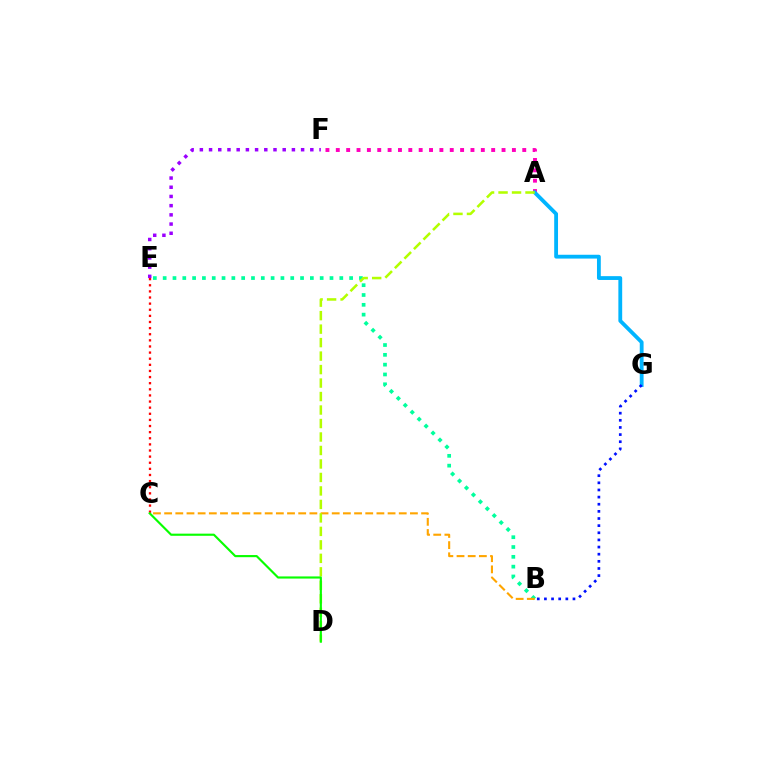{('A', 'F'): [{'color': '#ff00bd', 'line_style': 'dotted', 'thickness': 2.81}], ('B', 'E'): [{'color': '#00ff9d', 'line_style': 'dotted', 'thickness': 2.67}], ('C', 'E'): [{'color': '#ff0000', 'line_style': 'dotted', 'thickness': 1.66}], ('B', 'C'): [{'color': '#ffa500', 'line_style': 'dashed', 'thickness': 1.52}], ('A', 'G'): [{'color': '#00b5ff', 'line_style': 'solid', 'thickness': 2.75}], ('E', 'F'): [{'color': '#9b00ff', 'line_style': 'dotted', 'thickness': 2.5}], ('B', 'G'): [{'color': '#0010ff', 'line_style': 'dotted', 'thickness': 1.94}], ('A', 'D'): [{'color': '#b3ff00', 'line_style': 'dashed', 'thickness': 1.83}], ('C', 'D'): [{'color': '#08ff00', 'line_style': 'solid', 'thickness': 1.55}]}